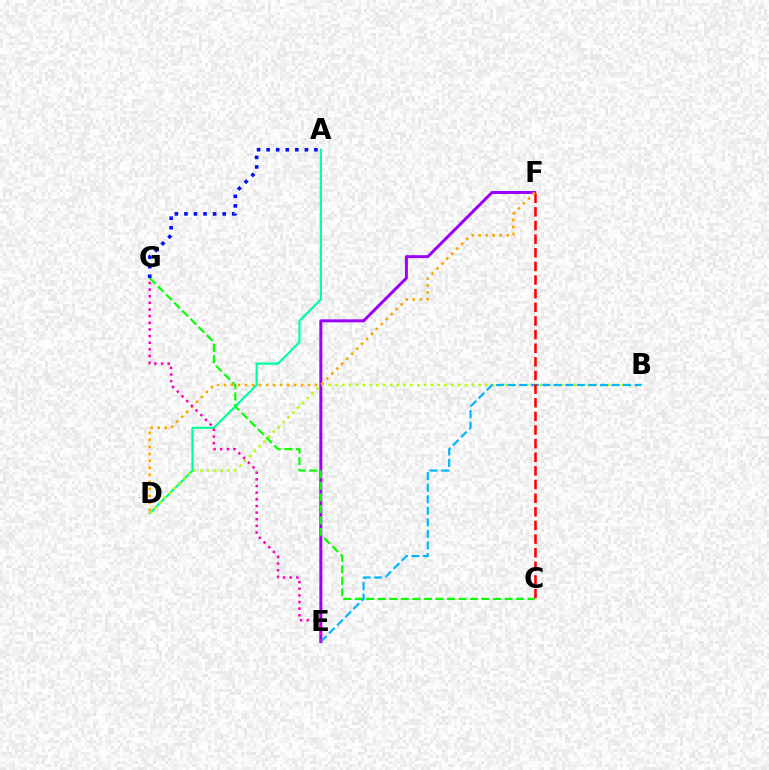{('E', 'F'): [{'color': '#9b00ff', 'line_style': 'solid', 'thickness': 2.14}], ('A', 'D'): [{'color': '#00ff9d', 'line_style': 'solid', 'thickness': 1.58}], ('B', 'D'): [{'color': '#b3ff00', 'line_style': 'dotted', 'thickness': 1.85}], ('C', 'G'): [{'color': '#08ff00', 'line_style': 'dashed', 'thickness': 1.57}], ('B', 'E'): [{'color': '#00b5ff', 'line_style': 'dashed', 'thickness': 1.57}], ('A', 'G'): [{'color': '#0010ff', 'line_style': 'dotted', 'thickness': 2.6}], ('C', 'F'): [{'color': '#ff0000', 'line_style': 'dashed', 'thickness': 1.85}], ('D', 'F'): [{'color': '#ffa500', 'line_style': 'dotted', 'thickness': 1.9}], ('E', 'G'): [{'color': '#ff00bd', 'line_style': 'dotted', 'thickness': 1.81}]}